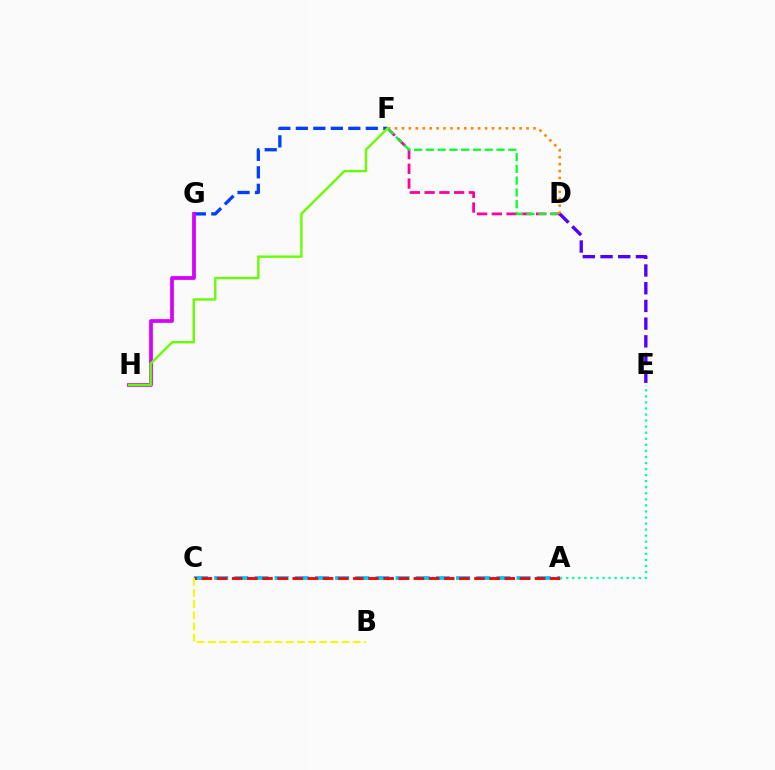{('F', 'G'): [{'color': '#003fff', 'line_style': 'dashed', 'thickness': 2.38}], ('G', 'H'): [{'color': '#d600ff', 'line_style': 'solid', 'thickness': 2.7}], ('A', 'C'): [{'color': '#00c7ff', 'line_style': 'dashed', 'thickness': 2.74}, {'color': '#ff0000', 'line_style': 'dashed', 'thickness': 2.06}], ('D', 'F'): [{'color': '#ff00a0', 'line_style': 'dashed', 'thickness': 2.01}, {'color': '#ff8800', 'line_style': 'dotted', 'thickness': 1.88}, {'color': '#00ff27', 'line_style': 'dashed', 'thickness': 1.6}], ('B', 'C'): [{'color': '#eeff00', 'line_style': 'dashed', 'thickness': 1.51}], ('D', 'E'): [{'color': '#4f00ff', 'line_style': 'dashed', 'thickness': 2.41}], ('F', 'H'): [{'color': '#66ff00', 'line_style': 'solid', 'thickness': 1.72}], ('A', 'E'): [{'color': '#00ffaf', 'line_style': 'dotted', 'thickness': 1.65}]}